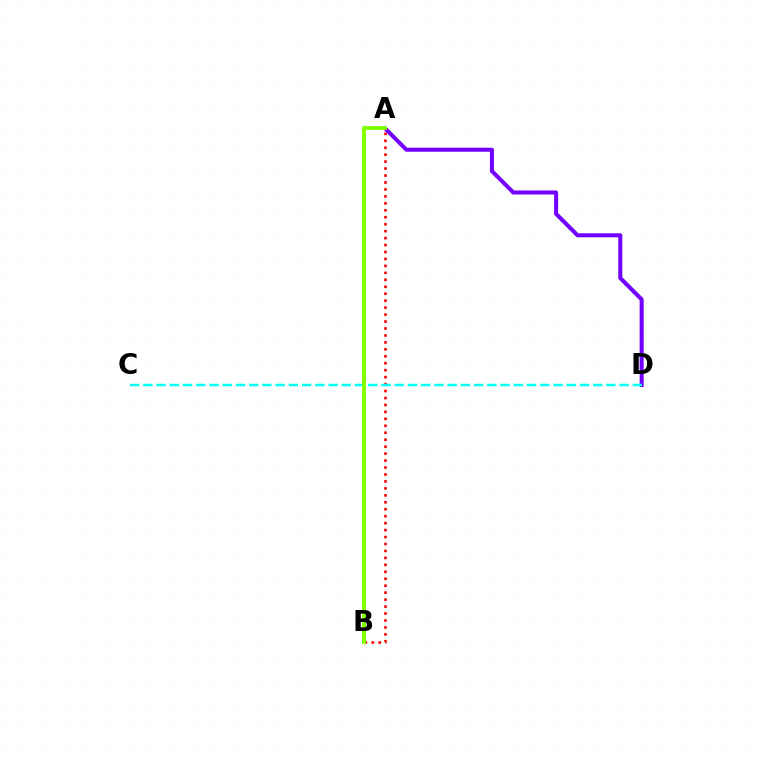{('A', 'B'): [{'color': '#ff0000', 'line_style': 'dotted', 'thickness': 1.89}, {'color': '#84ff00', 'line_style': 'solid', 'thickness': 2.86}], ('A', 'D'): [{'color': '#7200ff', 'line_style': 'solid', 'thickness': 2.9}], ('C', 'D'): [{'color': '#00fff6', 'line_style': 'dashed', 'thickness': 1.8}]}